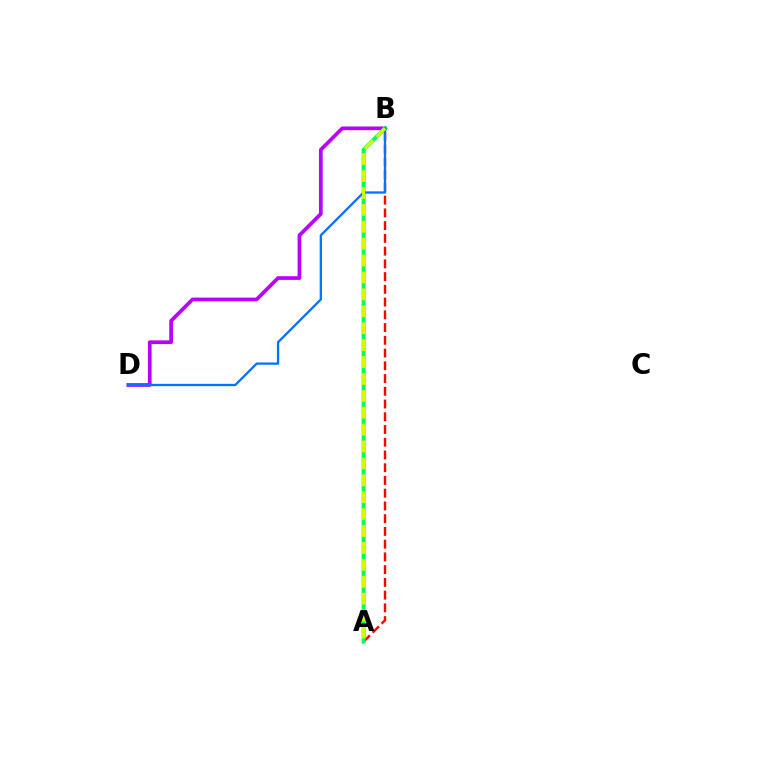{('A', 'B'): [{'color': '#ff0000', 'line_style': 'dashed', 'thickness': 1.73}, {'color': '#00ff5c', 'line_style': 'solid', 'thickness': 2.84}, {'color': '#d1ff00', 'line_style': 'dashed', 'thickness': 2.3}], ('B', 'D'): [{'color': '#b900ff', 'line_style': 'solid', 'thickness': 2.67}, {'color': '#0074ff', 'line_style': 'solid', 'thickness': 1.66}]}